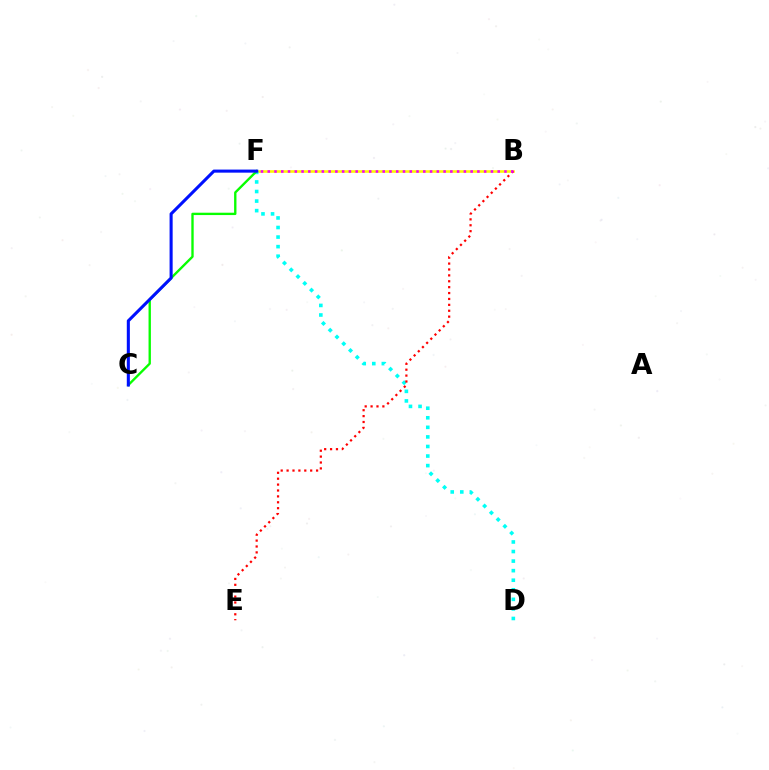{('B', 'F'): [{'color': '#fcf500', 'line_style': 'solid', 'thickness': 1.88}, {'color': '#ee00ff', 'line_style': 'dotted', 'thickness': 1.84}], ('D', 'F'): [{'color': '#00fff6', 'line_style': 'dotted', 'thickness': 2.6}], ('B', 'E'): [{'color': '#ff0000', 'line_style': 'dotted', 'thickness': 1.6}], ('C', 'F'): [{'color': '#08ff00', 'line_style': 'solid', 'thickness': 1.7}, {'color': '#0010ff', 'line_style': 'solid', 'thickness': 2.21}]}